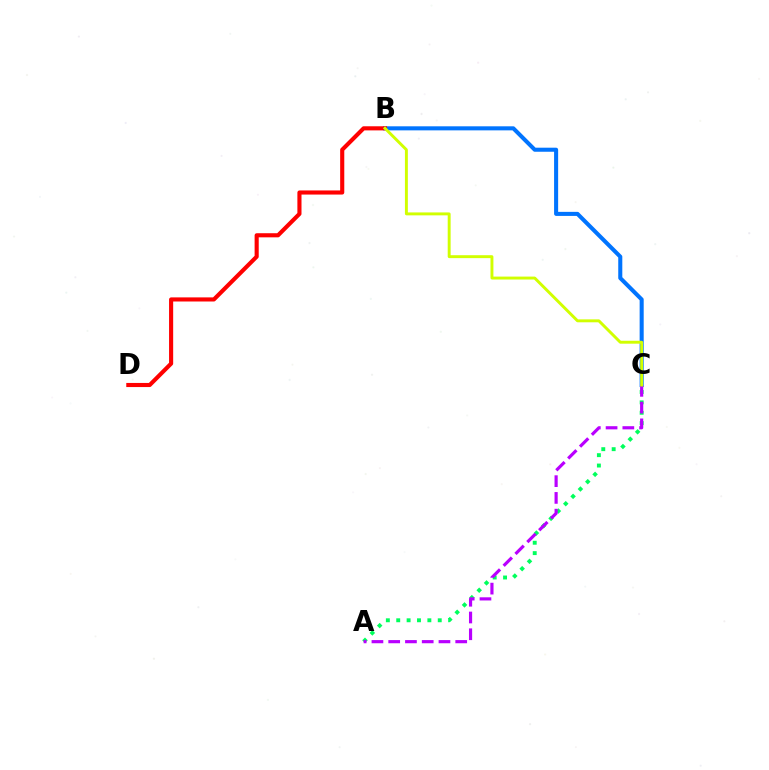{('B', 'C'): [{'color': '#0074ff', 'line_style': 'solid', 'thickness': 2.92}, {'color': '#d1ff00', 'line_style': 'solid', 'thickness': 2.11}], ('B', 'D'): [{'color': '#ff0000', 'line_style': 'solid', 'thickness': 2.96}], ('A', 'C'): [{'color': '#00ff5c', 'line_style': 'dotted', 'thickness': 2.82}, {'color': '#b900ff', 'line_style': 'dashed', 'thickness': 2.28}]}